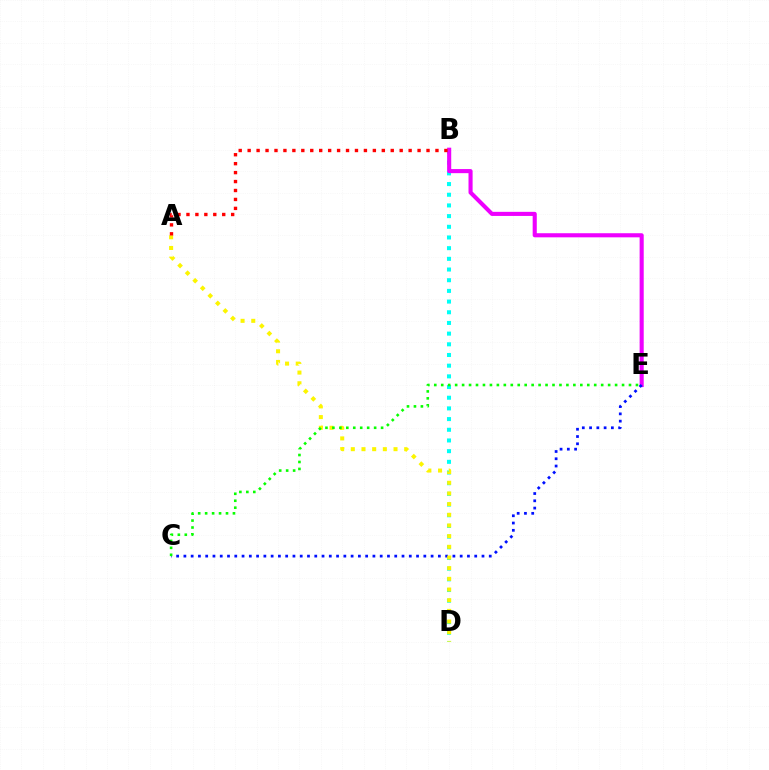{('B', 'D'): [{'color': '#00fff6', 'line_style': 'dotted', 'thickness': 2.9}], ('B', 'E'): [{'color': '#ee00ff', 'line_style': 'solid', 'thickness': 2.95}], ('C', 'E'): [{'color': '#0010ff', 'line_style': 'dotted', 'thickness': 1.98}, {'color': '#08ff00', 'line_style': 'dotted', 'thickness': 1.89}], ('A', 'D'): [{'color': '#fcf500', 'line_style': 'dotted', 'thickness': 2.9}], ('A', 'B'): [{'color': '#ff0000', 'line_style': 'dotted', 'thickness': 2.43}]}